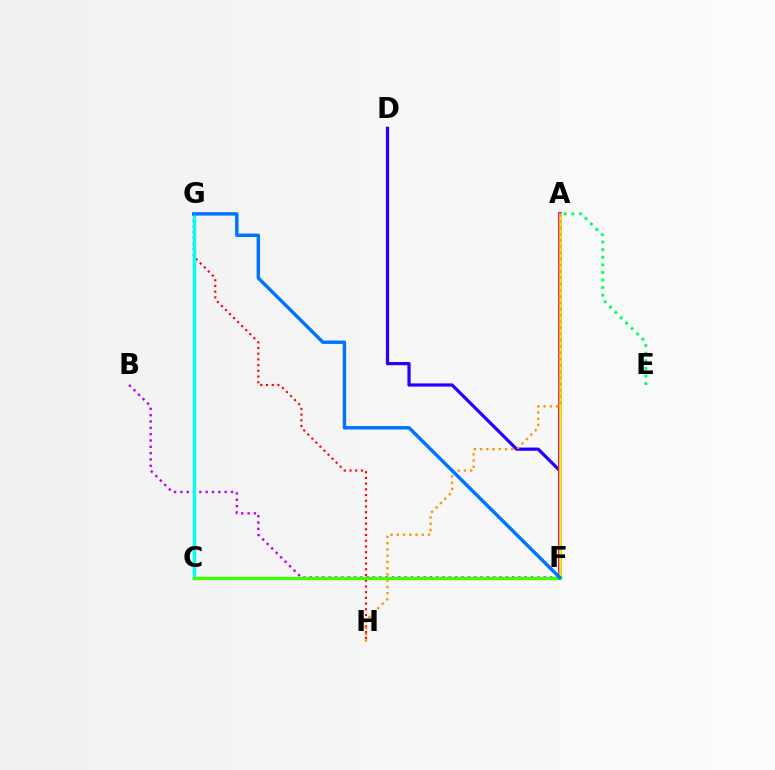{('G', 'H'): [{'color': '#ff0000', 'line_style': 'dotted', 'thickness': 1.55}], ('D', 'F'): [{'color': '#2500ff', 'line_style': 'solid', 'thickness': 2.32}], ('A', 'F'): [{'color': '#ff00ac', 'line_style': 'solid', 'thickness': 2.88}, {'color': '#d1ff00', 'line_style': 'solid', 'thickness': 1.85}], ('A', 'H'): [{'color': '#ff9400', 'line_style': 'dotted', 'thickness': 1.7}], ('A', 'E'): [{'color': '#00ff5c', 'line_style': 'dotted', 'thickness': 2.06}], ('B', 'F'): [{'color': '#b900ff', 'line_style': 'dotted', 'thickness': 1.72}], ('C', 'G'): [{'color': '#00fff6', 'line_style': 'solid', 'thickness': 2.5}], ('C', 'F'): [{'color': '#3dff00', 'line_style': 'solid', 'thickness': 2.37}], ('F', 'G'): [{'color': '#0074ff', 'line_style': 'solid', 'thickness': 2.47}]}